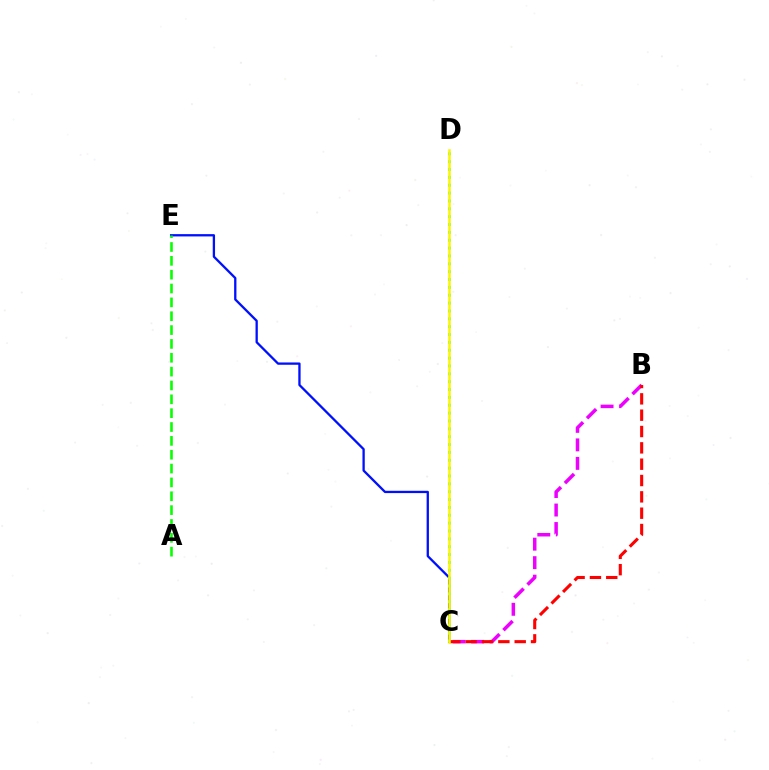{('B', 'C'): [{'color': '#ee00ff', 'line_style': 'dashed', 'thickness': 2.51}, {'color': '#ff0000', 'line_style': 'dashed', 'thickness': 2.22}], ('C', 'E'): [{'color': '#0010ff', 'line_style': 'solid', 'thickness': 1.66}], ('C', 'D'): [{'color': '#00fff6', 'line_style': 'dotted', 'thickness': 2.14}, {'color': '#fcf500', 'line_style': 'solid', 'thickness': 1.8}], ('A', 'E'): [{'color': '#08ff00', 'line_style': 'dashed', 'thickness': 1.88}]}